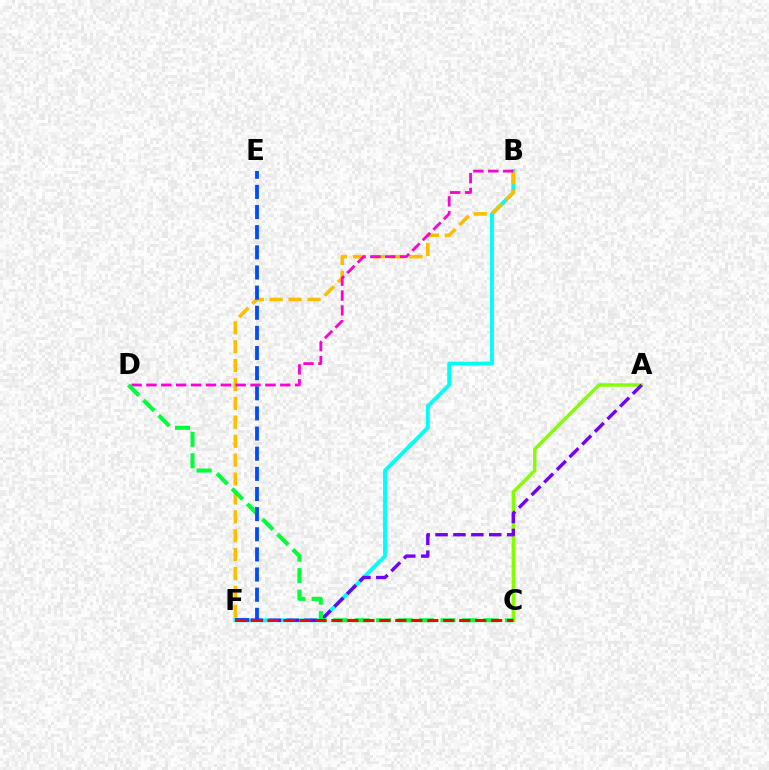{('A', 'C'): [{'color': '#84ff00', 'line_style': 'solid', 'thickness': 2.47}], ('B', 'F'): [{'color': '#00fff6', 'line_style': 'solid', 'thickness': 2.77}, {'color': '#ffbd00', 'line_style': 'dashed', 'thickness': 2.57}], ('B', 'D'): [{'color': '#ff00cf', 'line_style': 'dashed', 'thickness': 2.02}], ('A', 'F'): [{'color': '#7200ff', 'line_style': 'dashed', 'thickness': 2.43}], ('C', 'D'): [{'color': '#00ff39', 'line_style': 'dashed', 'thickness': 2.92}], ('E', 'F'): [{'color': '#004bff', 'line_style': 'dashed', 'thickness': 2.74}], ('C', 'F'): [{'color': '#ff0000', 'line_style': 'dashed', 'thickness': 2.17}]}